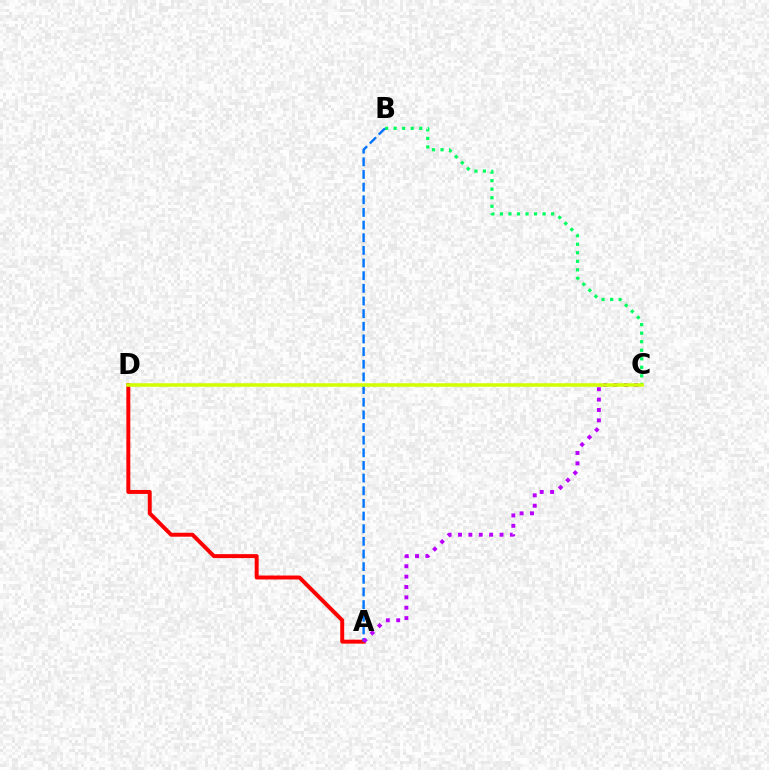{('B', 'C'): [{'color': '#00ff5c', 'line_style': 'dotted', 'thickness': 2.32}], ('A', 'D'): [{'color': '#ff0000', 'line_style': 'solid', 'thickness': 2.85}], ('A', 'B'): [{'color': '#0074ff', 'line_style': 'dashed', 'thickness': 1.72}], ('A', 'C'): [{'color': '#b900ff', 'line_style': 'dotted', 'thickness': 2.82}], ('C', 'D'): [{'color': '#d1ff00', 'line_style': 'solid', 'thickness': 2.56}]}